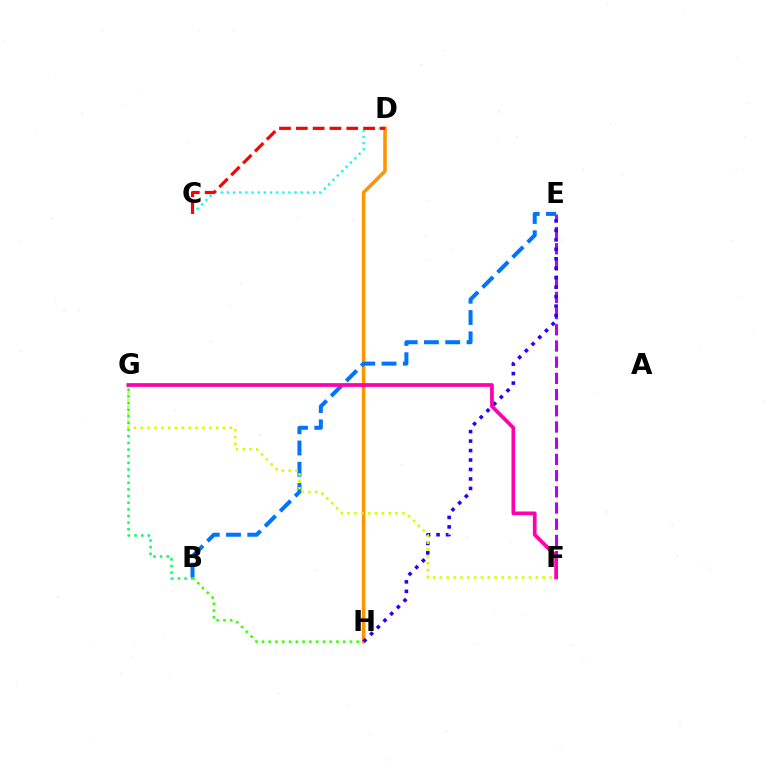{('E', 'F'): [{'color': '#b900ff', 'line_style': 'dashed', 'thickness': 2.2}], ('C', 'D'): [{'color': '#00fff6', 'line_style': 'dotted', 'thickness': 1.67}, {'color': '#ff0000', 'line_style': 'dashed', 'thickness': 2.29}], ('D', 'H'): [{'color': '#ff9400', 'line_style': 'solid', 'thickness': 2.56}], ('B', 'G'): [{'color': '#00ff5c', 'line_style': 'dotted', 'thickness': 1.81}], ('B', 'E'): [{'color': '#0074ff', 'line_style': 'dashed', 'thickness': 2.89}], ('B', 'H'): [{'color': '#3dff00', 'line_style': 'dotted', 'thickness': 1.84}], ('E', 'H'): [{'color': '#2500ff', 'line_style': 'dotted', 'thickness': 2.57}], ('F', 'G'): [{'color': '#d1ff00', 'line_style': 'dotted', 'thickness': 1.86}, {'color': '#ff00ac', 'line_style': 'solid', 'thickness': 2.68}]}